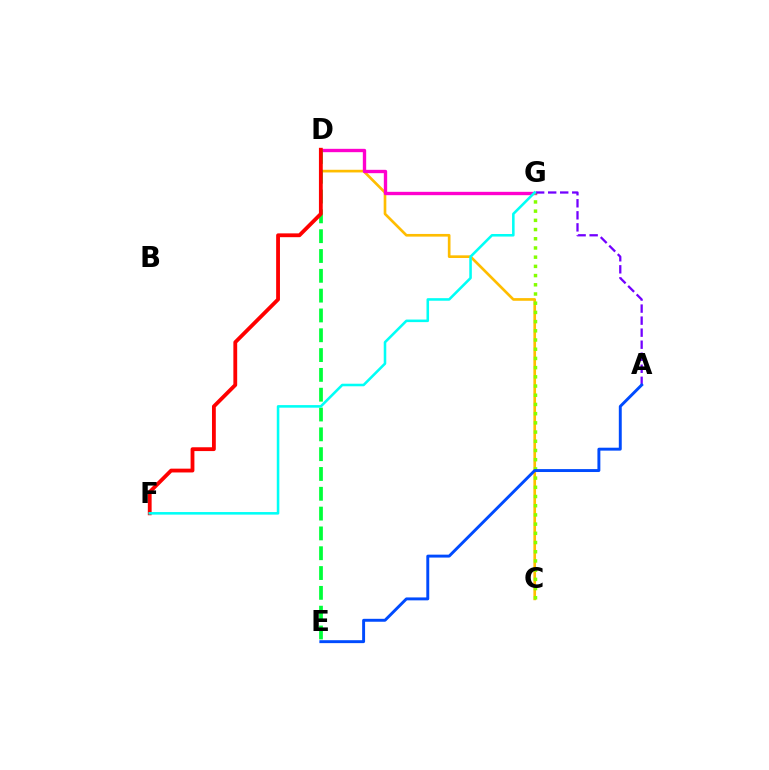{('C', 'D'): [{'color': '#ffbd00', 'line_style': 'solid', 'thickness': 1.92}], ('D', 'G'): [{'color': '#ff00cf', 'line_style': 'solid', 'thickness': 2.41}], ('D', 'E'): [{'color': '#00ff39', 'line_style': 'dashed', 'thickness': 2.69}], ('D', 'F'): [{'color': '#ff0000', 'line_style': 'solid', 'thickness': 2.75}], ('C', 'G'): [{'color': '#84ff00', 'line_style': 'dotted', 'thickness': 2.5}], ('A', 'G'): [{'color': '#7200ff', 'line_style': 'dashed', 'thickness': 1.63}], ('A', 'E'): [{'color': '#004bff', 'line_style': 'solid', 'thickness': 2.11}], ('F', 'G'): [{'color': '#00fff6', 'line_style': 'solid', 'thickness': 1.85}]}